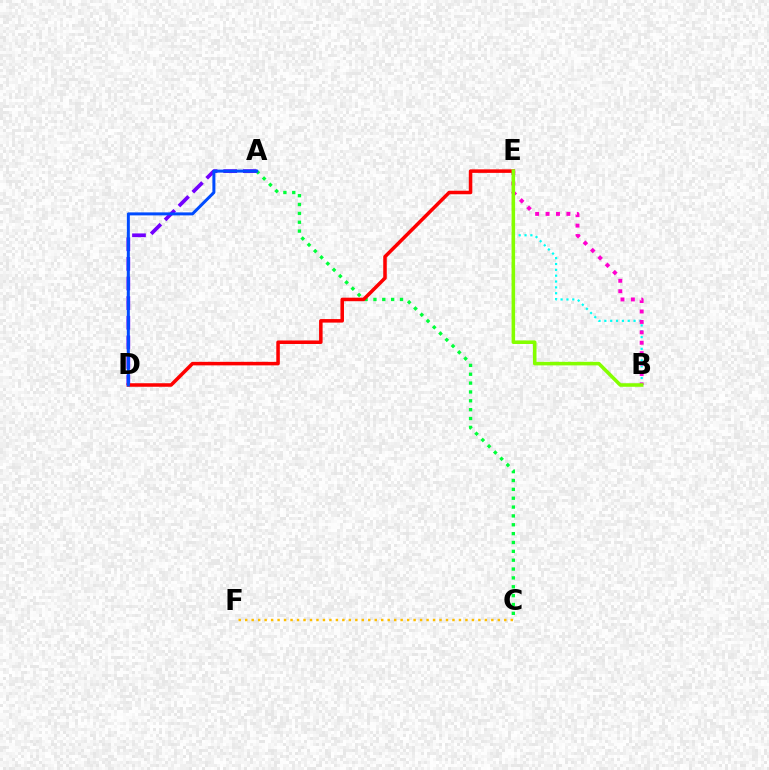{('B', 'E'): [{'color': '#00fff6', 'line_style': 'dotted', 'thickness': 1.59}, {'color': '#ff00cf', 'line_style': 'dotted', 'thickness': 2.83}, {'color': '#84ff00', 'line_style': 'solid', 'thickness': 2.56}], ('A', 'C'): [{'color': '#00ff39', 'line_style': 'dotted', 'thickness': 2.41}], ('C', 'F'): [{'color': '#ffbd00', 'line_style': 'dotted', 'thickness': 1.76}], ('A', 'D'): [{'color': '#7200ff', 'line_style': 'dashed', 'thickness': 2.67}, {'color': '#004bff', 'line_style': 'solid', 'thickness': 2.16}], ('D', 'E'): [{'color': '#ff0000', 'line_style': 'solid', 'thickness': 2.54}]}